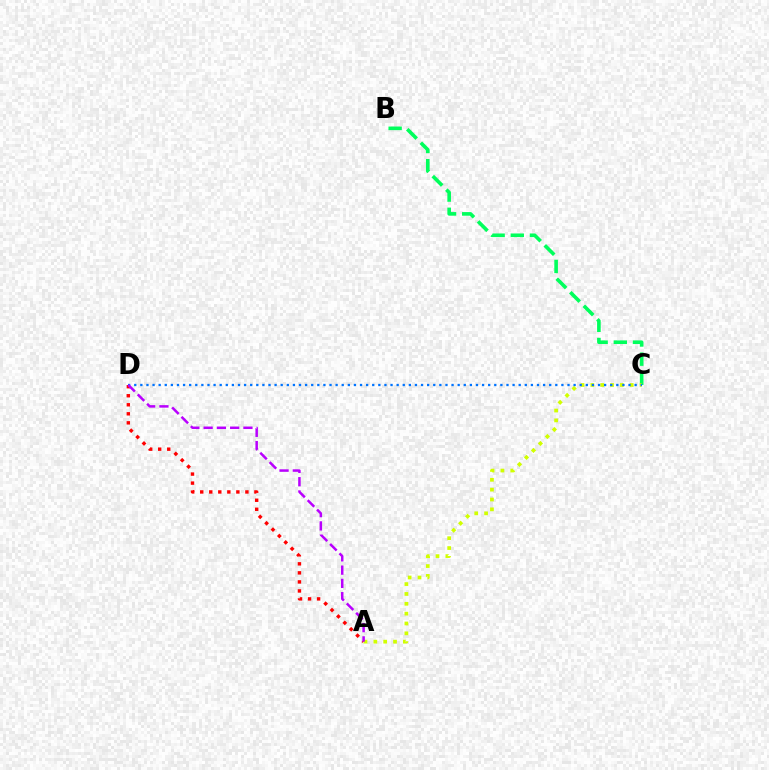{('B', 'C'): [{'color': '#00ff5c', 'line_style': 'dashed', 'thickness': 2.6}], ('A', 'D'): [{'color': '#ff0000', 'line_style': 'dotted', 'thickness': 2.45}, {'color': '#b900ff', 'line_style': 'dashed', 'thickness': 1.8}], ('A', 'C'): [{'color': '#d1ff00', 'line_style': 'dotted', 'thickness': 2.68}], ('C', 'D'): [{'color': '#0074ff', 'line_style': 'dotted', 'thickness': 1.66}]}